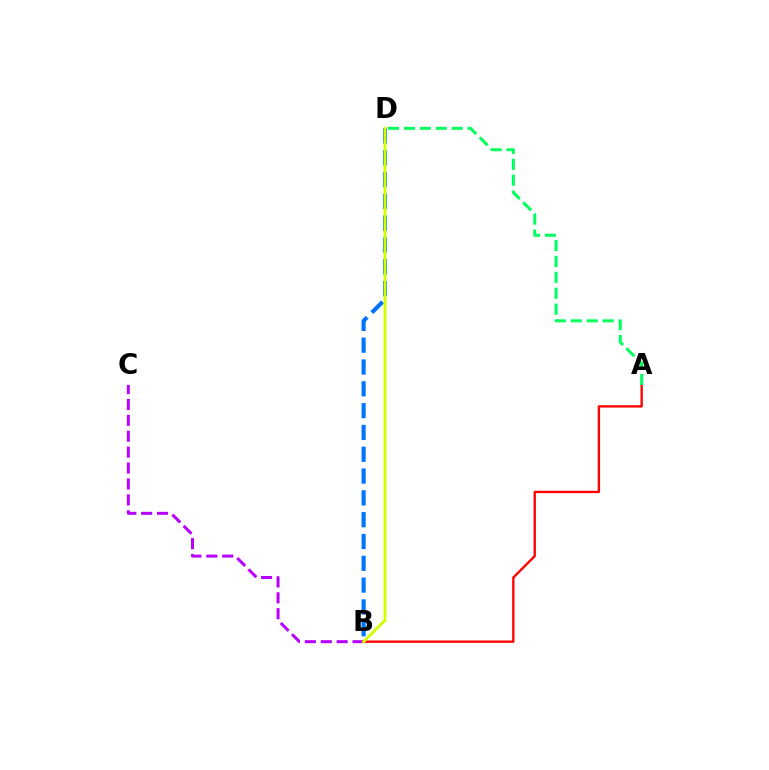{('B', 'C'): [{'color': '#b900ff', 'line_style': 'dashed', 'thickness': 2.16}], ('B', 'D'): [{'color': '#0074ff', 'line_style': 'dashed', 'thickness': 2.96}, {'color': '#d1ff00', 'line_style': 'solid', 'thickness': 2.06}], ('A', 'B'): [{'color': '#ff0000', 'line_style': 'solid', 'thickness': 1.69}], ('A', 'D'): [{'color': '#00ff5c', 'line_style': 'dashed', 'thickness': 2.16}]}